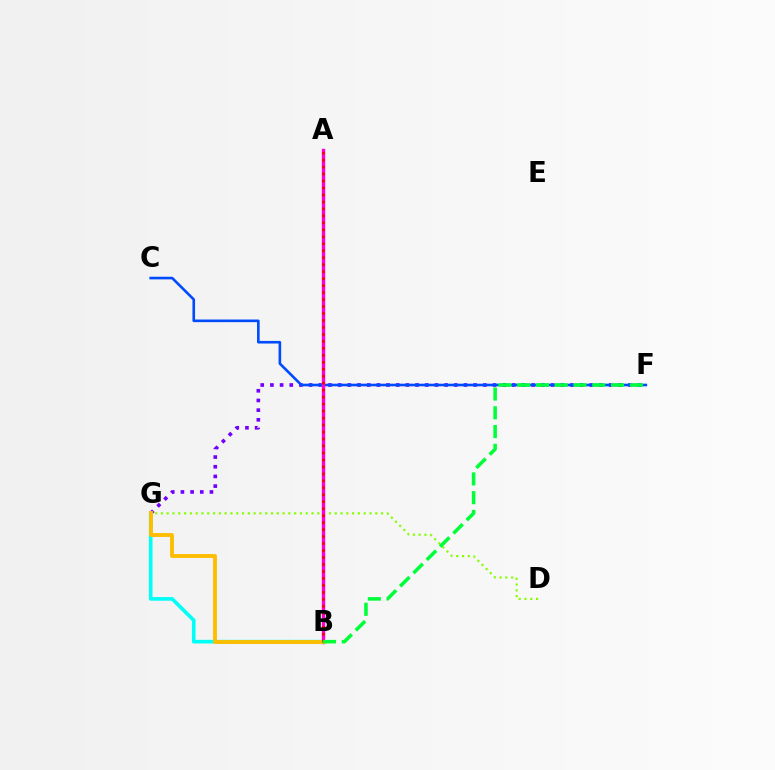{('F', 'G'): [{'color': '#7200ff', 'line_style': 'dotted', 'thickness': 2.63}], ('C', 'F'): [{'color': '#004bff', 'line_style': 'solid', 'thickness': 1.89}], ('D', 'G'): [{'color': '#84ff00', 'line_style': 'dotted', 'thickness': 1.57}], ('B', 'G'): [{'color': '#00fff6', 'line_style': 'solid', 'thickness': 2.62}, {'color': '#ffbd00', 'line_style': 'solid', 'thickness': 2.78}], ('A', 'B'): [{'color': '#ff00cf', 'line_style': 'solid', 'thickness': 2.43}, {'color': '#ff0000', 'line_style': 'dotted', 'thickness': 1.89}], ('B', 'F'): [{'color': '#00ff39', 'line_style': 'dashed', 'thickness': 2.55}]}